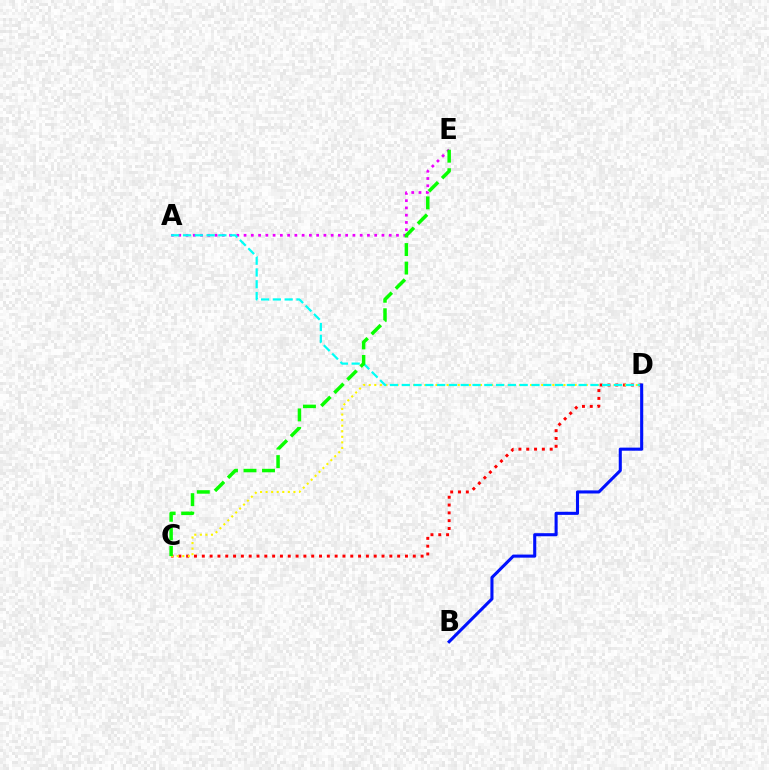{('C', 'D'): [{'color': '#ff0000', 'line_style': 'dotted', 'thickness': 2.12}, {'color': '#fcf500', 'line_style': 'dotted', 'thickness': 1.51}], ('A', 'E'): [{'color': '#ee00ff', 'line_style': 'dotted', 'thickness': 1.97}], ('A', 'D'): [{'color': '#00fff6', 'line_style': 'dashed', 'thickness': 1.6}], ('C', 'E'): [{'color': '#08ff00', 'line_style': 'dashed', 'thickness': 2.52}], ('B', 'D'): [{'color': '#0010ff', 'line_style': 'solid', 'thickness': 2.22}]}